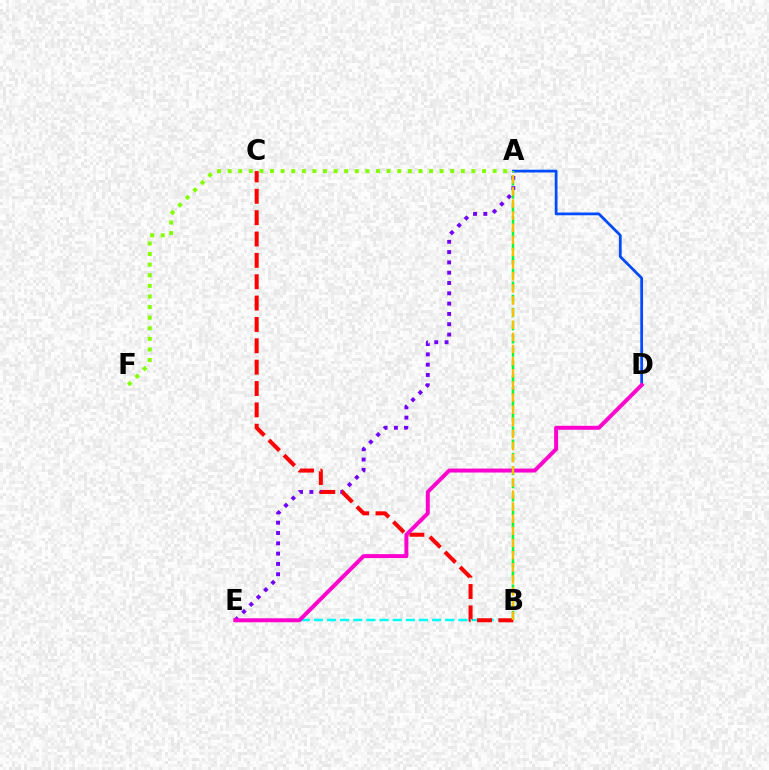{('A', 'E'): [{'color': '#7200ff', 'line_style': 'dotted', 'thickness': 2.8}], ('B', 'E'): [{'color': '#00fff6', 'line_style': 'dashed', 'thickness': 1.78}], ('A', 'D'): [{'color': '#004bff', 'line_style': 'solid', 'thickness': 1.99}], ('B', 'C'): [{'color': '#ff0000', 'line_style': 'dashed', 'thickness': 2.9}], ('A', 'F'): [{'color': '#84ff00', 'line_style': 'dotted', 'thickness': 2.88}], ('D', 'E'): [{'color': '#ff00cf', 'line_style': 'solid', 'thickness': 2.85}], ('A', 'B'): [{'color': '#00ff39', 'line_style': 'dashed', 'thickness': 1.79}, {'color': '#ffbd00', 'line_style': 'dashed', 'thickness': 1.65}]}